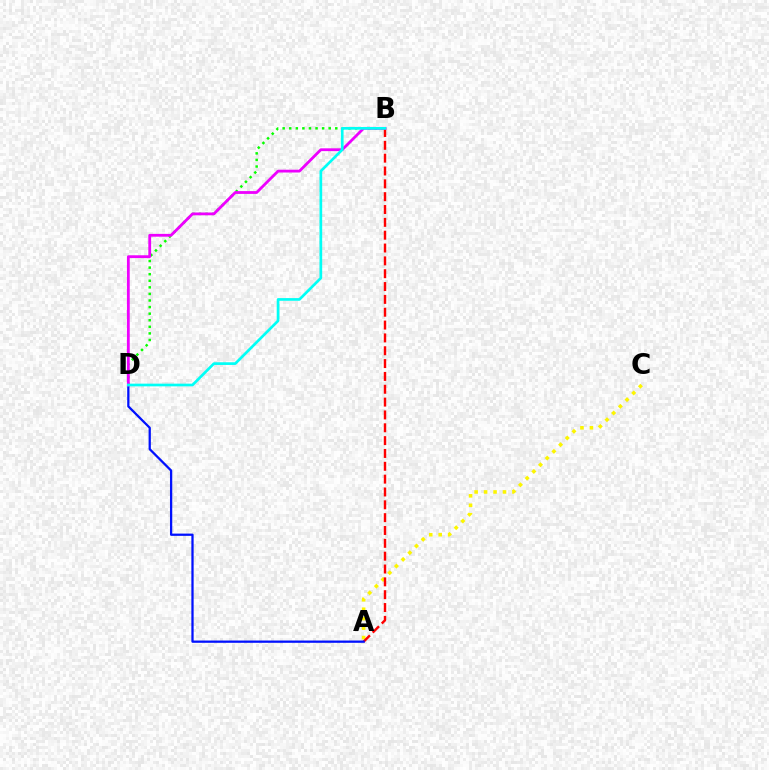{('A', 'C'): [{'color': '#fcf500', 'line_style': 'dotted', 'thickness': 2.57}], ('A', 'B'): [{'color': '#ff0000', 'line_style': 'dashed', 'thickness': 1.74}], ('A', 'D'): [{'color': '#0010ff', 'line_style': 'solid', 'thickness': 1.63}], ('B', 'D'): [{'color': '#08ff00', 'line_style': 'dotted', 'thickness': 1.79}, {'color': '#ee00ff', 'line_style': 'solid', 'thickness': 2.02}, {'color': '#00fff6', 'line_style': 'solid', 'thickness': 1.94}]}